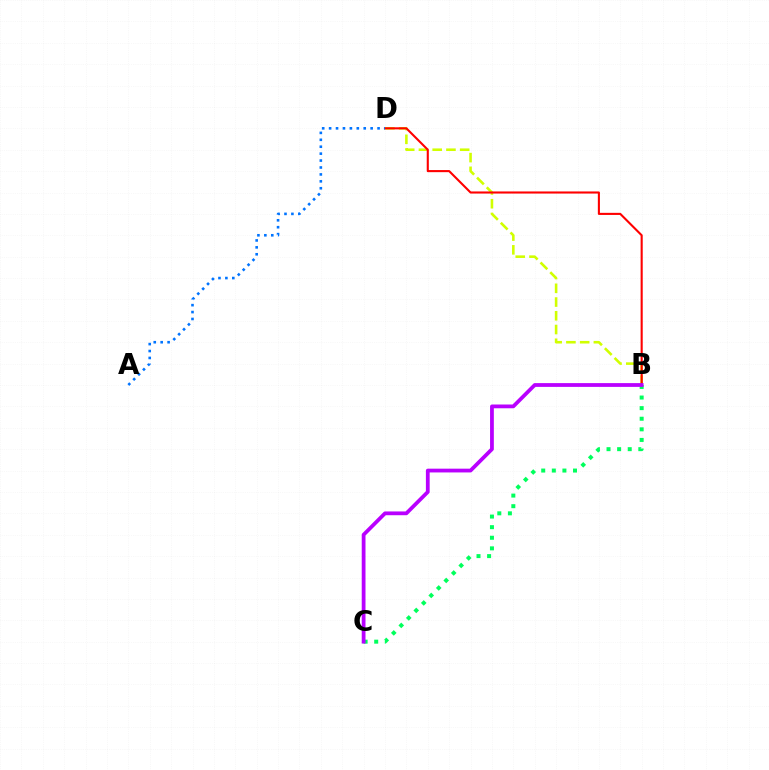{('B', 'D'): [{'color': '#d1ff00', 'line_style': 'dashed', 'thickness': 1.87}, {'color': '#ff0000', 'line_style': 'solid', 'thickness': 1.51}], ('B', 'C'): [{'color': '#00ff5c', 'line_style': 'dotted', 'thickness': 2.88}, {'color': '#b900ff', 'line_style': 'solid', 'thickness': 2.72}], ('A', 'D'): [{'color': '#0074ff', 'line_style': 'dotted', 'thickness': 1.88}]}